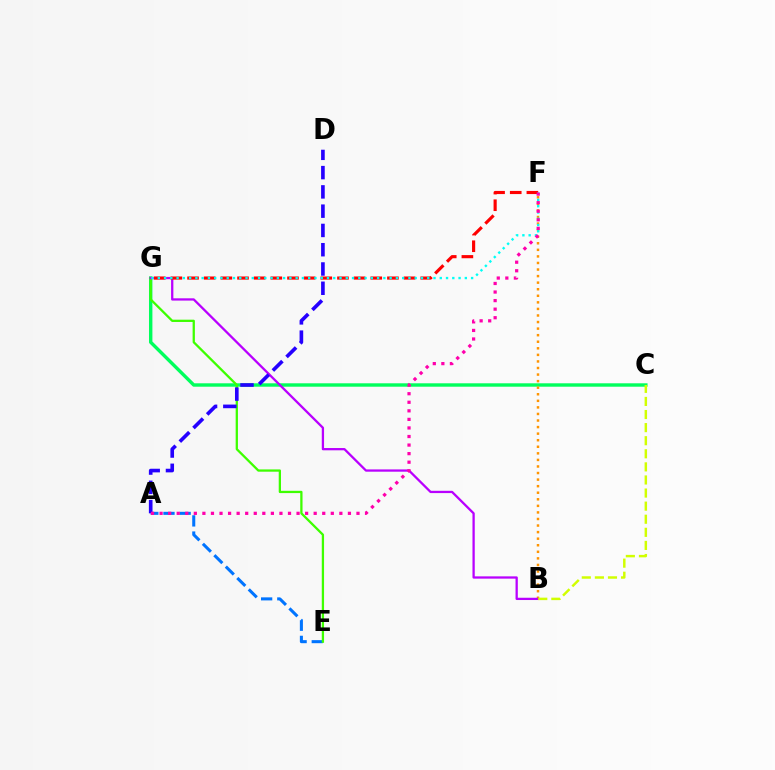{('C', 'G'): [{'color': '#00ff5c', 'line_style': 'solid', 'thickness': 2.45}], ('B', 'F'): [{'color': '#ff9400', 'line_style': 'dotted', 'thickness': 1.78}], ('A', 'E'): [{'color': '#0074ff', 'line_style': 'dashed', 'thickness': 2.2}], ('E', 'G'): [{'color': '#3dff00', 'line_style': 'solid', 'thickness': 1.64}], ('B', 'G'): [{'color': '#b900ff', 'line_style': 'solid', 'thickness': 1.64}], ('F', 'G'): [{'color': '#ff0000', 'line_style': 'dashed', 'thickness': 2.26}, {'color': '#00fff6', 'line_style': 'dotted', 'thickness': 1.7}], ('B', 'C'): [{'color': '#d1ff00', 'line_style': 'dashed', 'thickness': 1.78}], ('A', 'D'): [{'color': '#2500ff', 'line_style': 'dashed', 'thickness': 2.62}], ('A', 'F'): [{'color': '#ff00ac', 'line_style': 'dotted', 'thickness': 2.33}]}